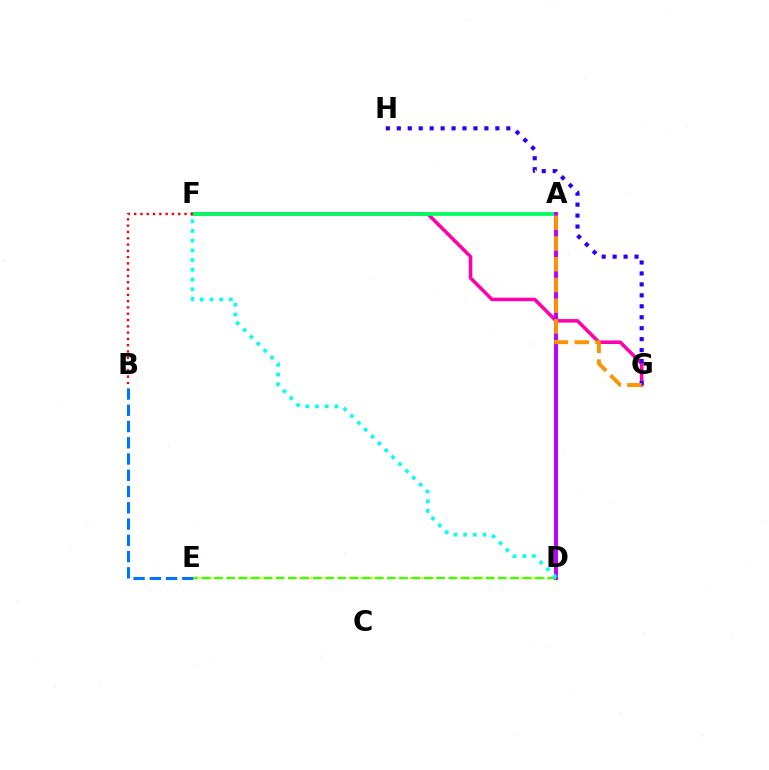{('F', 'G'): [{'color': '#ff00ac', 'line_style': 'solid', 'thickness': 2.54}], ('B', 'E'): [{'color': '#0074ff', 'line_style': 'dashed', 'thickness': 2.21}], ('A', 'F'): [{'color': '#00ff5c', 'line_style': 'solid', 'thickness': 2.7}], ('A', 'D'): [{'color': '#b900ff', 'line_style': 'solid', 'thickness': 2.81}], ('D', 'E'): [{'color': '#d1ff00', 'line_style': 'dotted', 'thickness': 1.51}, {'color': '#3dff00', 'line_style': 'dashed', 'thickness': 1.68}], ('G', 'H'): [{'color': '#2500ff', 'line_style': 'dotted', 'thickness': 2.97}], ('D', 'F'): [{'color': '#00fff6', 'line_style': 'dotted', 'thickness': 2.64}], ('B', 'F'): [{'color': '#ff0000', 'line_style': 'dotted', 'thickness': 1.71}], ('A', 'G'): [{'color': '#ff9400', 'line_style': 'dashed', 'thickness': 2.82}]}